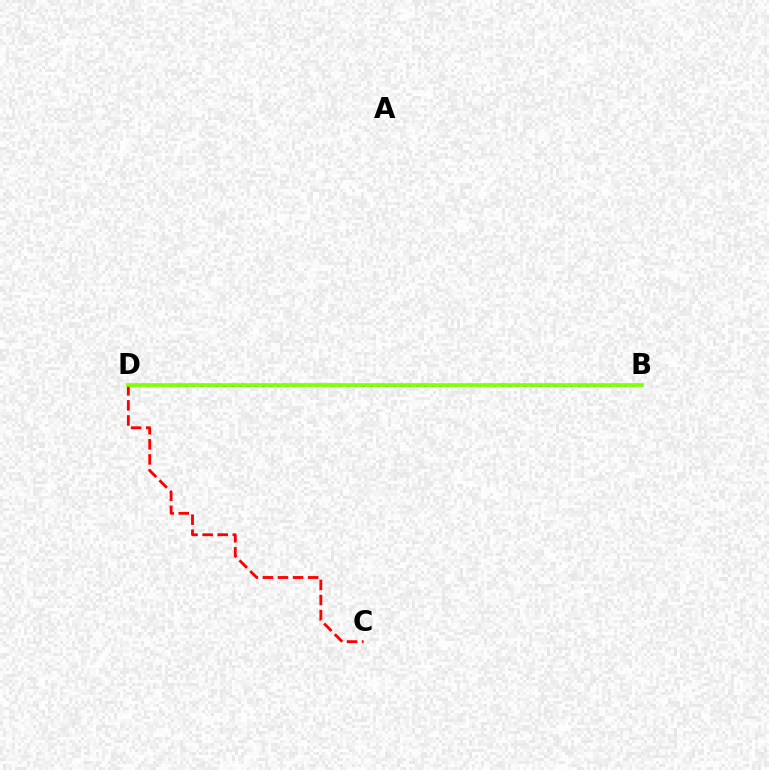{('B', 'D'): [{'color': '#7200ff', 'line_style': 'dotted', 'thickness': 2.09}, {'color': '#00fff6', 'line_style': 'dotted', 'thickness': 2.0}, {'color': '#84ff00', 'line_style': 'solid', 'thickness': 2.65}], ('C', 'D'): [{'color': '#ff0000', 'line_style': 'dashed', 'thickness': 2.05}]}